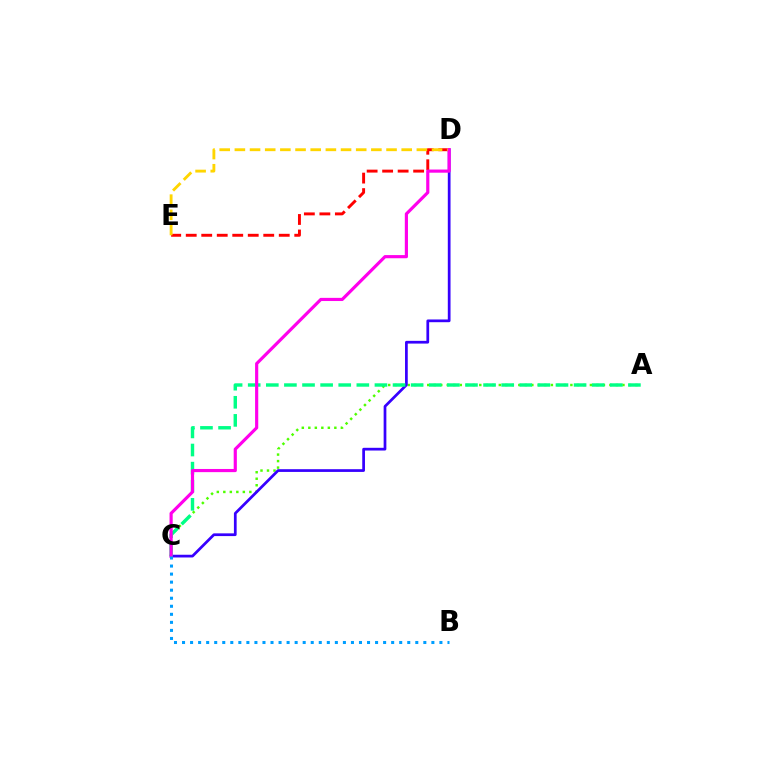{('D', 'E'): [{'color': '#ff0000', 'line_style': 'dashed', 'thickness': 2.11}, {'color': '#ffd500', 'line_style': 'dashed', 'thickness': 2.06}], ('A', 'C'): [{'color': '#4fff00', 'line_style': 'dotted', 'thickness': 1.77}, {'color': '#00ff86', 'line_style': 'dashed', 'thickness': 2.46}], ('C', 'D'): [{'color': '#3700ff', 'line_style': 'solid', 'thickness': 1.97}, {'color': '#ff00ed', 'line_style': 'solid', 'thickness': 2.28}], ('B', 'C'): [{'color': '#009eff', 'line_style': 'dotted', 'thickness': 2.19}]}